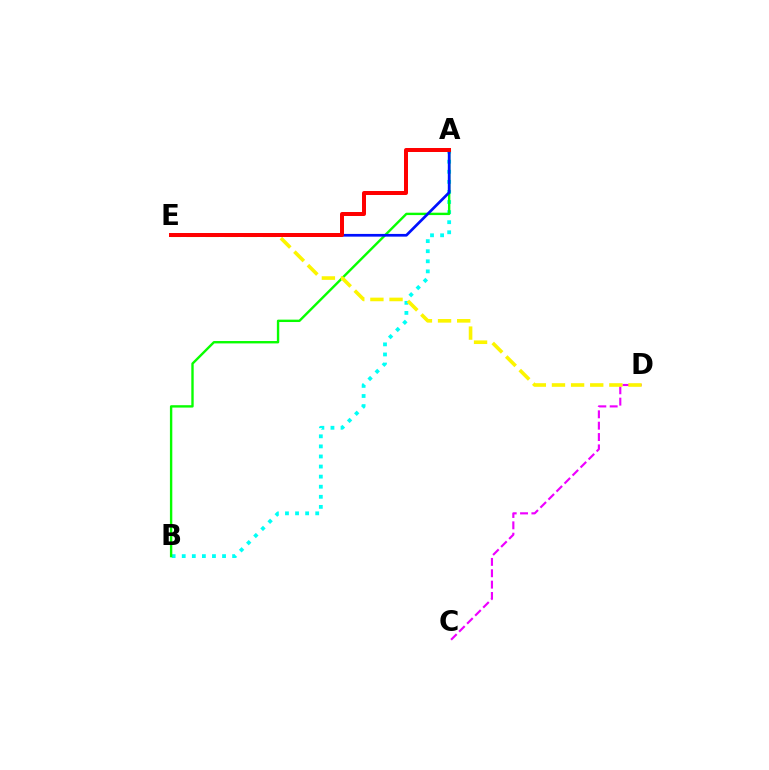{('C', 'D'): [{'color': '#ee00ff', 'line_style': 'dashed', 'thickness': 1.54}], ('A', 'B'): [{'color': '#00fff6', 'line_style': 'dotted', 'thickness': 2.74}, {'color': '#08ff00', 'line_style': 'solid', 'thickness': 1.72}], ('D', 'E'): [{'color': '#fcf500', 'line_style': 'dashed', 'thickness': 2.6}], ('A', 'E'): [{'color': '#0010ff', 'line_style': 'solid', 'thickness': 1.95}, {'color': '#ff0000', 'line_style': 'solid', 'thickness': 2.87}]}